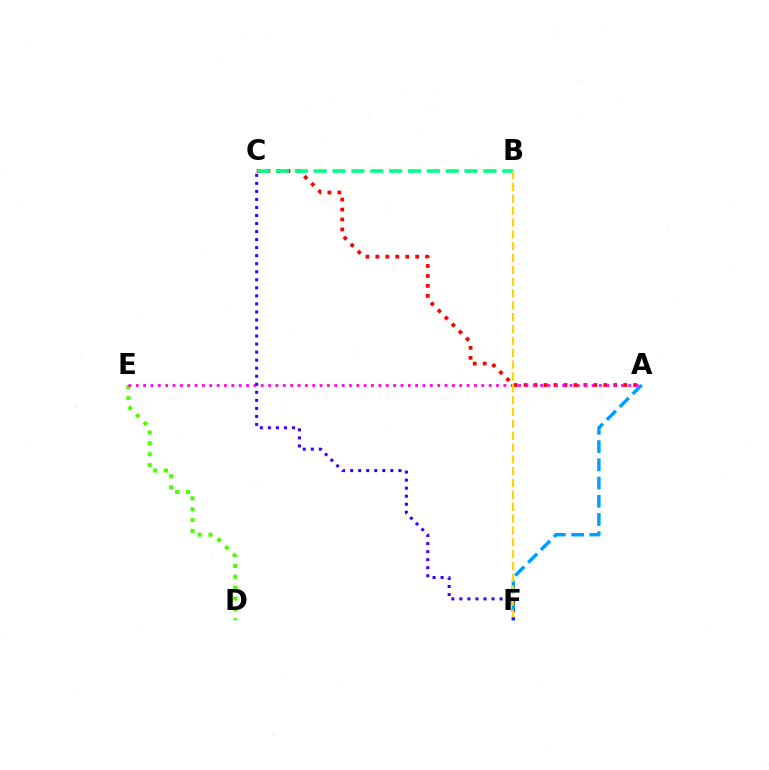{('A', 'F'): [{'color': '#009eff', 'line_style': 'dashed', 'thickness': 2.48}], ('A', 'C'): [{'color': '#ff0000', 'line_style': 'dotted', 'thickness': 2.71}], ('D', 'E'): [{'color': '#4fff00', 'line_style': 'dotted', 'thickness': 2.95}], ('B', 'C'): [{'color': '#00ff86', 'line_style': 'dashed', 'thickness': 2.56}], ('A', 'E'): [{'color': '#ff00ed', 'line_style': 'dotted', 'thickness': 2.0}], ('C', 'F'): [{'color': '#3700ff', 'line_style': 'dotted', 'thickness': 2.18}], ('B', 'F'): [{'color': '#ffd500', 'line_style': 'dashed', 'thickness': 1.61}]}